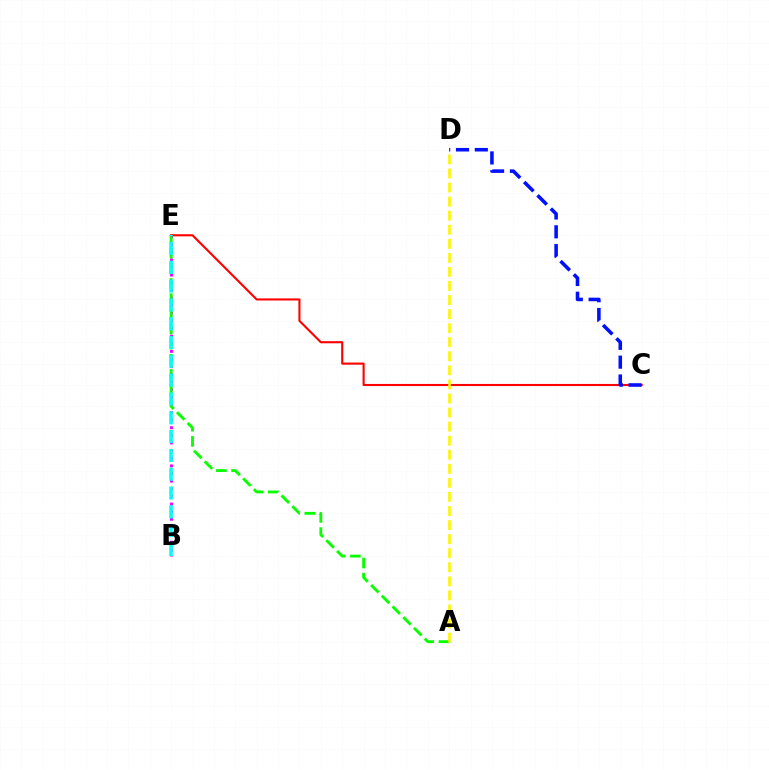{('B', 'E'): [{'color': '#ee00ff', 'line_style': 'dotted', 'thickness': 2.07}, {'color': '#00fff6', 'line_style': 'dashed', 'thickness': 2.55}], ('A', 'E'): [{'color': '#08ff00', 'line_style': 'dashed', 'thickness': 2.06}], ('C', 'E'): [{'color': '#ff0000', 'line_style': 'solid', 'thickness': 1.52}], ('C', 'D'): [{'color': '#0010ff', 'line_style': 'dashed', 'thickness': 2.56}], ('A', 'D'): [{'color': '#fcf500', 'line_style': 'dashed', 'thickness': 1.91}]}